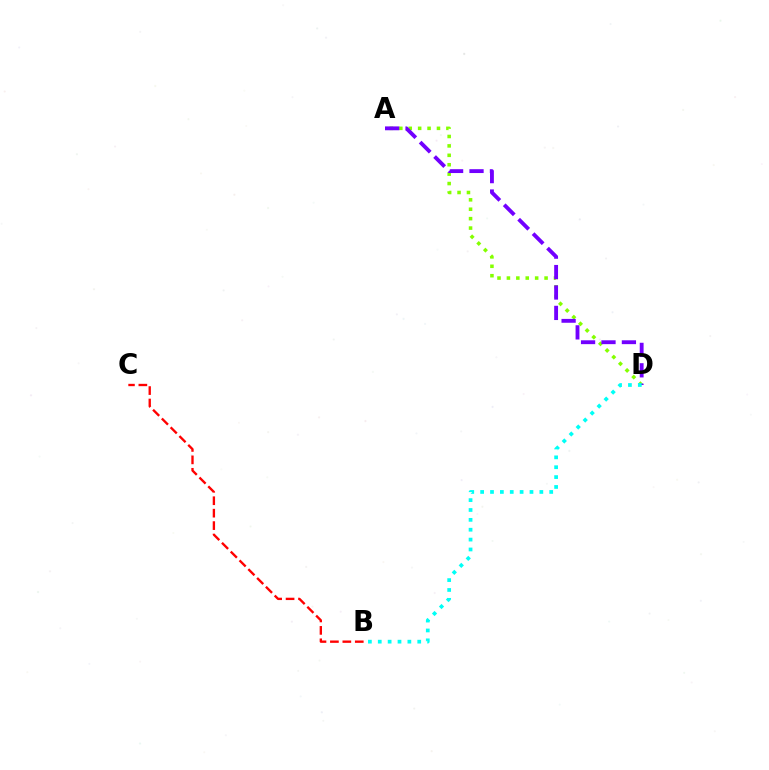{('A', 'D'): [{'color': '#84ff00', 'line_style': 'dotted', 'thickness': 2.56}, {'color': '#7200ff', 'line_style': 'dashed', 'thickness': 2.77}], ('B', 'C'): [{'color': '#ff0000', 'line_style': 'dashed', 'thickness': 1.69}], ('B', 'D'): [{'color': '#00fff6', 'line_style': 'dotted', 'thickness': 2.68}]}